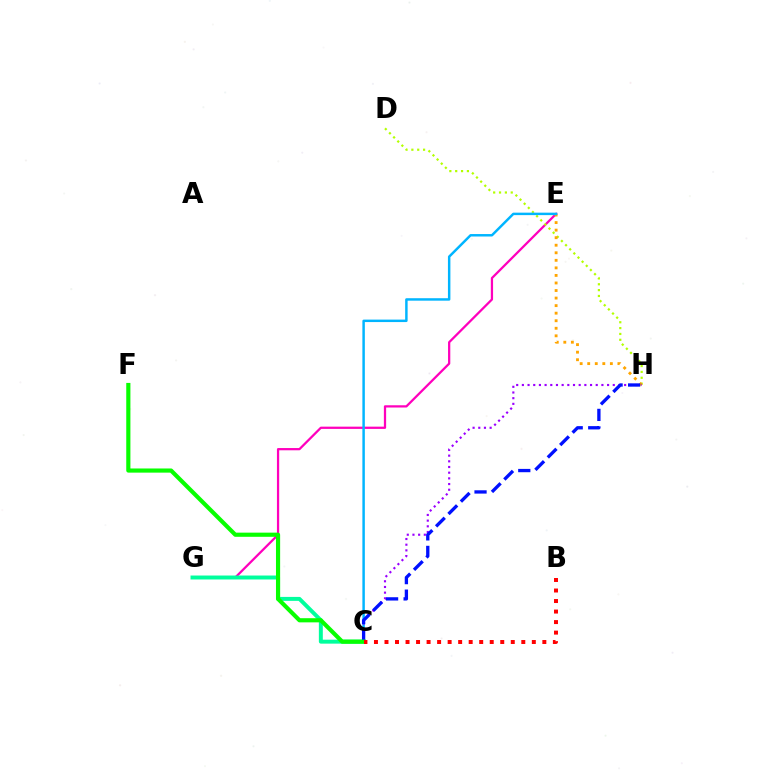{('E', 'G'): [{'color': '#ff00bd', 'line_style': 'solid', 'thickness': 1.62}], ('C', 'G'): [{'color': '#00ff9d', 'line_style': 'solid', 'thickness': 2.85}], ('D', 'H'): [{'color': '#b3ff00', 'line_style': 'dotted', 'thickness': 1.59}], ('E', 'H'): [{'color': '#ffa500', 'line_style': 'dotted', 'thickness': 2.05}], ('C', 'E'): [{'color': '#00b5ff', 'line_style': 'solid', 'thickness': 1.77}], ('C', 'H'): [{'color': '#9b00ff', 'line_style': 'dotted', 'thickness': 1.54}, {'color': '#0010ff', 'line_style': 'dashed', 'thickness': 2.38}], ('C', 'F'): [{'color': '#08ff00', 'line_style': 'solid', 'thickness': 2.99}], ('B', 'C'): [{'color': '#ff0000', 'line_style': 'dotted', 'thickness': 2.86}]}